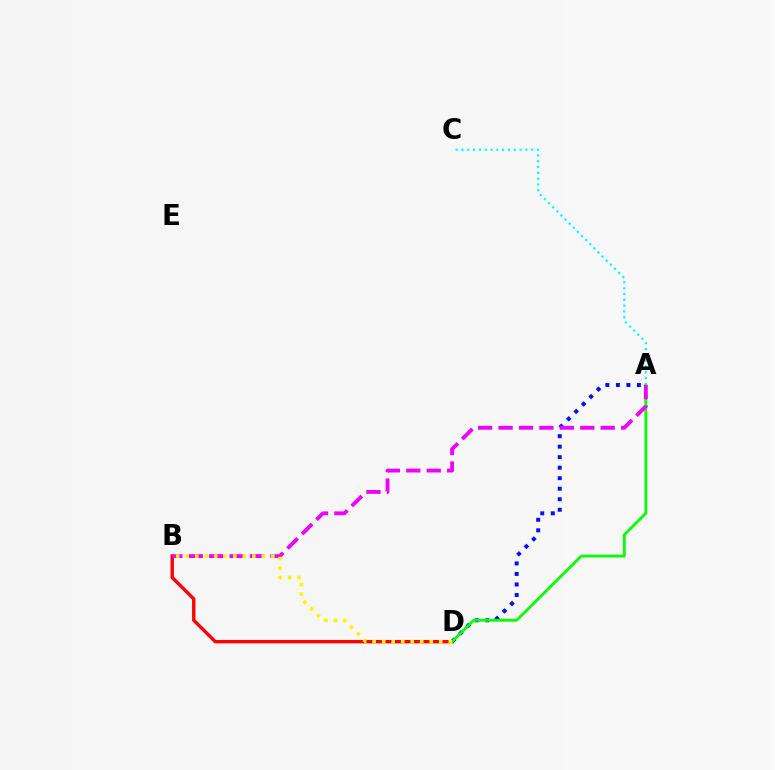{('A', 'C'): [{'color': '#00fff6', 'line_style': 'dotted', 'thickness': 1.58}], ('B', 'D'): [{'color': '#ff0000', 'line_style': 'solid', 'thickness': 2.44}, {'color': '#fcf500', 'line_style': 'dotted', 'thickness': 2.59}], ('A', 'D'): [{'color': '#0010ff', 'line_style': 'dotted', 'thickness': 2.86}, {'color': '#08ff00', 'line_style': 'solid', 'thickness': 2.03}], ('A', 'B'): [{'color': '#ee00ff', 'line_style': 'dashed', 'thickness': 2.77}]}